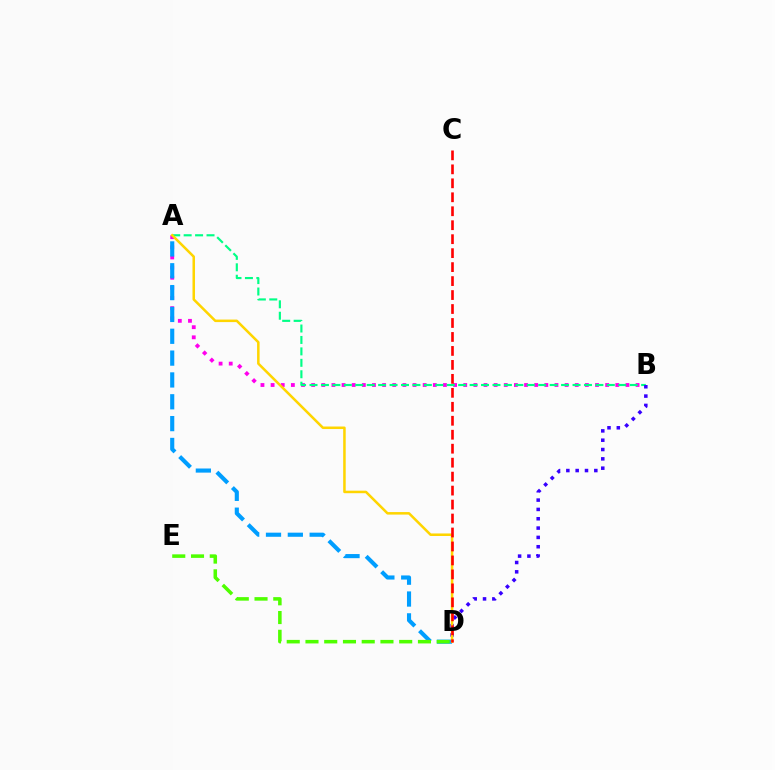{('A', 'B'): [{'color': '#ff00ed', 'line_style': 'dotted', 'thickness': 2.75}, {'color': '#00ff86', 'line_style': 'dashed', 'thickness': 1.55}], ('A', 'D'): [{'color': '#009eff', 'line_style': 'dashed', 'thickness': 2.97}, {'color': '#ffd500', 'line_style': 'solid', 'thickness': 1.81}], ('D', 'E'): [{'color': '#4fff00', 'line_style': 'dashed', 'thickness': 2.55}], ('B', 'D'): [{'color': '#3700ff', 'line_style': 'dotted', 'thickness': 2.53}], ('C', 'D'): [{'color': '#ff0000', 'line_style': 'dashed', 'thickness': 1.9}]}